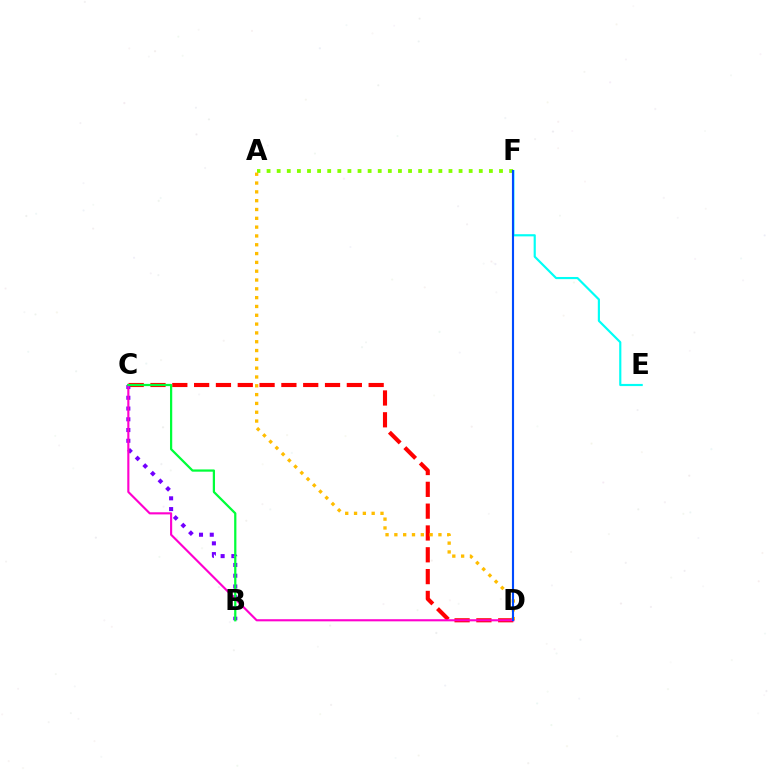{('C', 'D'): [{'color': '#ff0000', 'line_style': 'dashed', 'thickness': 2.96}, {'color': '#ff00cf', 'line_style': 'solid', 'thickness': 1.53}], ('A', 'F'): [{'color': '#84ff00', 'line_style': 'dotted', 'thickness': 2.75}], ('B', 'C'): [{'color': '#7200ff', 'line_style': 'dotted', 'thickness': 2.92}, {'color': '#00ff39', 'line_style': 'solid', 'thickness': 1.61}], ('A', 'D'): [{'color': '#ffbd00', 'line_style': 'dotted', 'thickness': 2.4}], ('E', 'F'): [{'color': '#00fff6', 'line_style': 'solid', 'thickness': 1.56}], ('D', 'F'): [{'color': '#004bff', 'line_style': 'solid', 'thickness': 1.53}]}